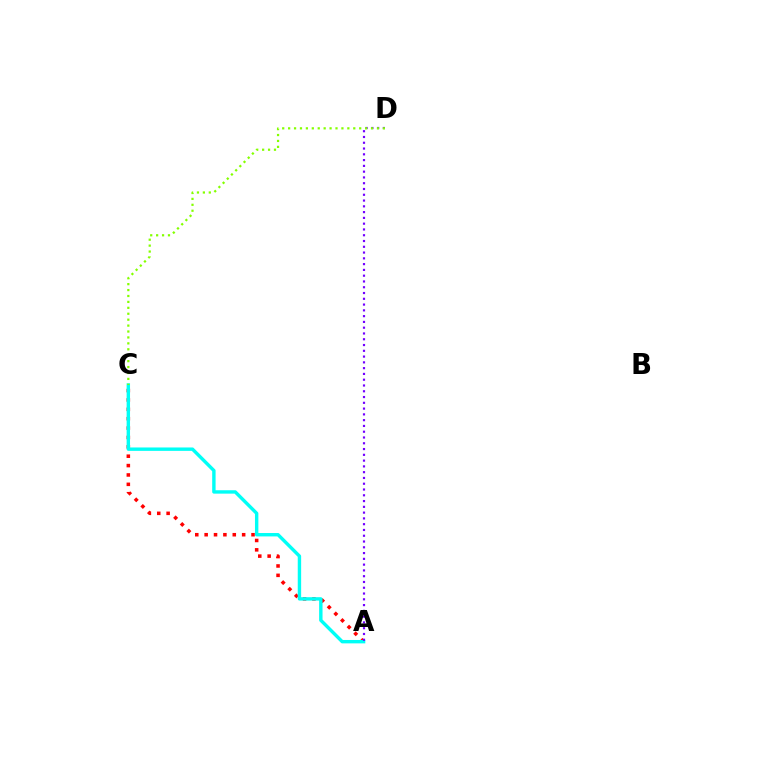{('A', 'C'): [{'color': '#ff0000', 'line_style': 'dotted', 'thickness': 2.55}, {'color': '#00fff6', 'line_style': 'solid', 'thickness': 2.45}], ('A', 'D'): [{'color': '#7200ff', 'line_style': 'dotted', 'thickness': 1.57}], ('C', 'D'): [{'color': '#84ff00', 'line_style': 'dotted', 'thickness': 1.61}]}